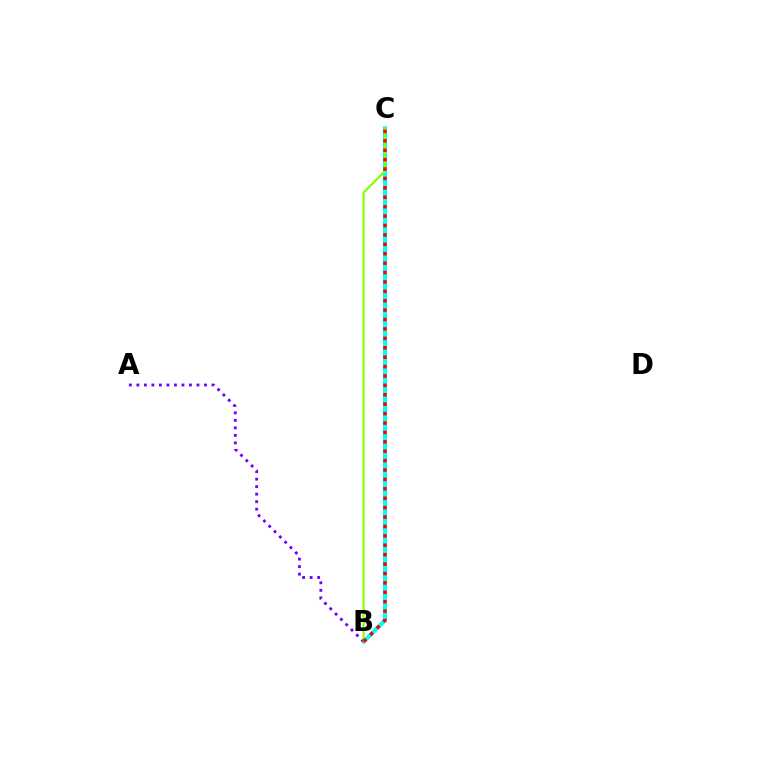{('B', 'C'): [{'color': '#00fff6', 'line_style': 'solid', 'thickness': 2.95}, {'color': '#84ff00', 'line_style': 'solid', 'thickness': 1.55}, {'color': '#ff0000', 'line_style': 'dotted', 'thickness': 2.56}], ('A', 'B'): [{'color': '#7200ff', 'line_style': 'dotted', 'thickness': 2.04}]}